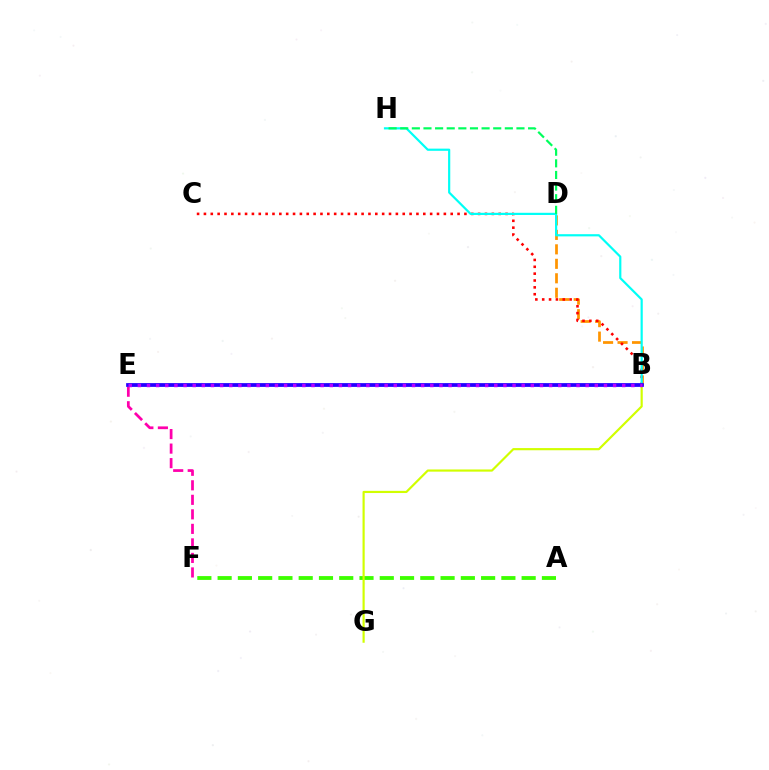{('B', 'D'): [{'color': '#ff9400', 'line_style': 'dashed', 'thickness': 1.97}], ('B', 'C'): [{'color': '#ff0000', 'line_style': 'dotted', 'thickness': 1.86}], ('E', 'F'): [{'color': '#ff00ac', 'line_style': 'dashed', 'thickness': 1.97}], ('B', 'E'): [{'color': '#0074ff', 'line_style': 'dashed', 'thickness': 1.79}, {'color': '#2500ff', 'line_style': 'solid', 'thickness': 2.69}, {'color': '#b900ff', 'line_style': 'dotted', 'thickness': 2.48}], ('A', 'F'): [{'color': '#3dff00', 'line_style': 'dashed', 'thickness': 2.75}], ('B', 'G'): [{'color': '#d1ff00', 'line_style': 'solid', 'thickness': 1.57}], ('B', 'H'): [{'color': '#00fff6', 'line_style': 'solid', 'thickness': 1.58}], ('D', 'H'): [{'color': '#00ff5c', 'line_style': 'dashed', 'thickness': 1.58}]}